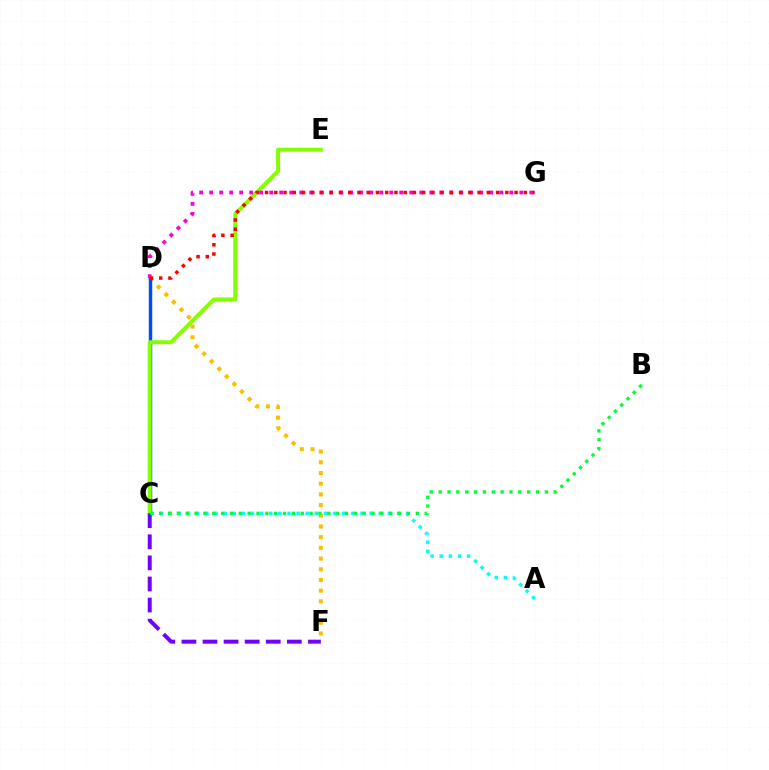{('D', 'F'): [{'color': '#ffbd00', 'line_style': 'dotted', 'thickness': 2.91}], ('C', 'D'): [{'color': '#004bff', 'line_style': 'solid', 'thickness': 2.48}], ('C', 'E'): [{'color': '#84ff00', 'line_style': 'solid', 'thickness': 2.86}], ('D', 'G'): [{'color': '#ff00cf', 'line_style': 'dotted', 'thickness': 2.72}, {'color': '#ff0000', 'line_style': 'dotted', 'thickness': 2.51}], ('C', 'F'): [{'color': '#7200ff', 'line_style': 'dashed', 'thickness': 2.86}], ('A', 'C'): [{'color': '#00fff6', 'line_style': 'dotted', 'thickness': 2.48}], ('B', 'C'): [{'color': '#00ff39', 'line_style': 'dotted', 'thickness': 2.4}]}